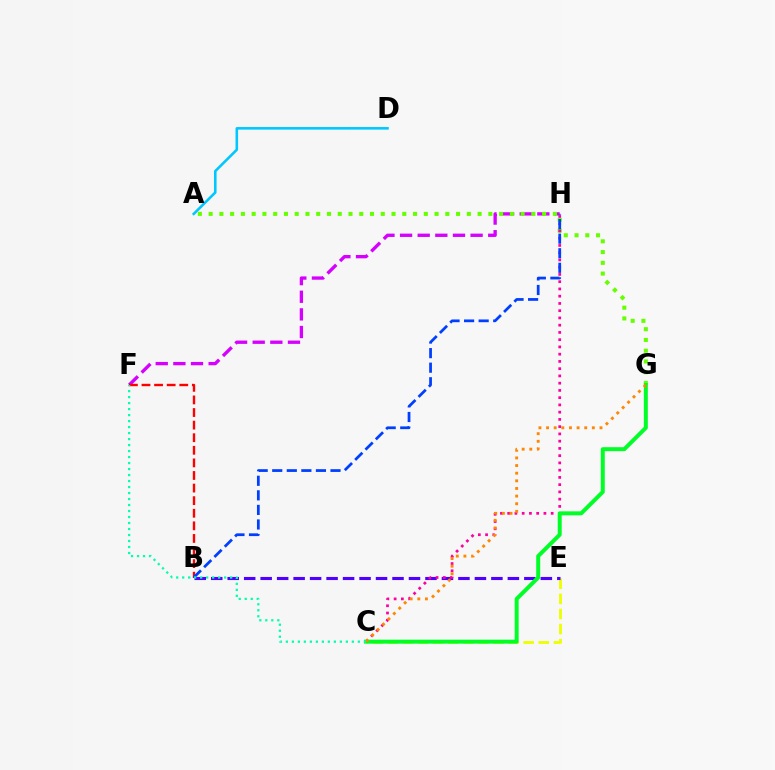{('A', 'D'): [{'color': '#00c7ff', 'line_style': 'solid', 'thickness': 1.86}], ('F', 'H'): [{'color': '#d600ff', 'line_style': 'dashed', 'thickness': 2.39}], ('C', 'E'): [{'color': '#eeff00', 'line_style': 'dashed', 'thickness': 2.05}], ('B', 'E'): [{'color': '#4f00ff', 'line_style': 'dashed', 'thickness': 2.24}], ('B', 'F'): [{'color': '#ff0000', 'line_style': 'dashed', 'thickness': 1.71}], ('A', 'G'): [{'color': '#66ff00', 'line_style': 'dotted', 'thickness': 2.92}], ('C', 'H'): [{'color': '#ff00a0', 'line_style': 'dotted', 'thickness': 1.97}], ('B', 'H'): [{'color': '#003fff', 'line_style': 'dashed', 'thickness': 1.98}], ('C', 'G'): [{'color': '#00ff27', 'line_style': 'solid', 'thickness': 2.86}, {'color': '#ff8800', 'line_style': 'dotted', 'thickness': 2.07}], ('C', 'F'): [{'color': '#00ffaf', 'line_style': 'dotted', 'thickness': 1.63}]}